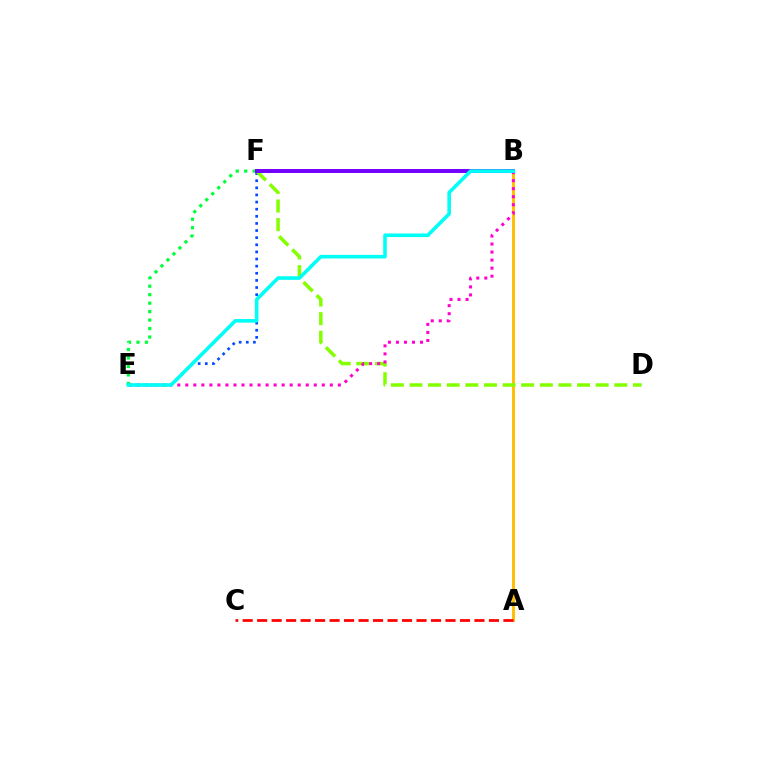{('E', 'F'): [{'color': '#004bff', 'line_style': 'dotted', 'thickness': 1.94}, {'color': '#00ff39', 'line_style': 'dotted', 'thickness': 2.3}], ('A', 'B'): [{'color': '#ffbd00', 'line_style': 'solid', 'thickness': 2.09}], ('D', 'F'): [{'color': '#84ff00', 'line_style': 'dashed', 'thickness': 2.53}], ('B', 'E'): [{'color': '#ff00cf', 'line_style': 'dotted', 'thickness': 2.18}, {'color': '#00fff6', 'line_style': 'solid', 'thickness': 2.59}], ('B', 'F'): [{'color': '#7200ff', 'line_style': 'solid', 'thickness': 2.85}], ('A', 'C'): [{'color': '#ff0000', 'line_style': 'dashed', 'thickness': 1.97}]}